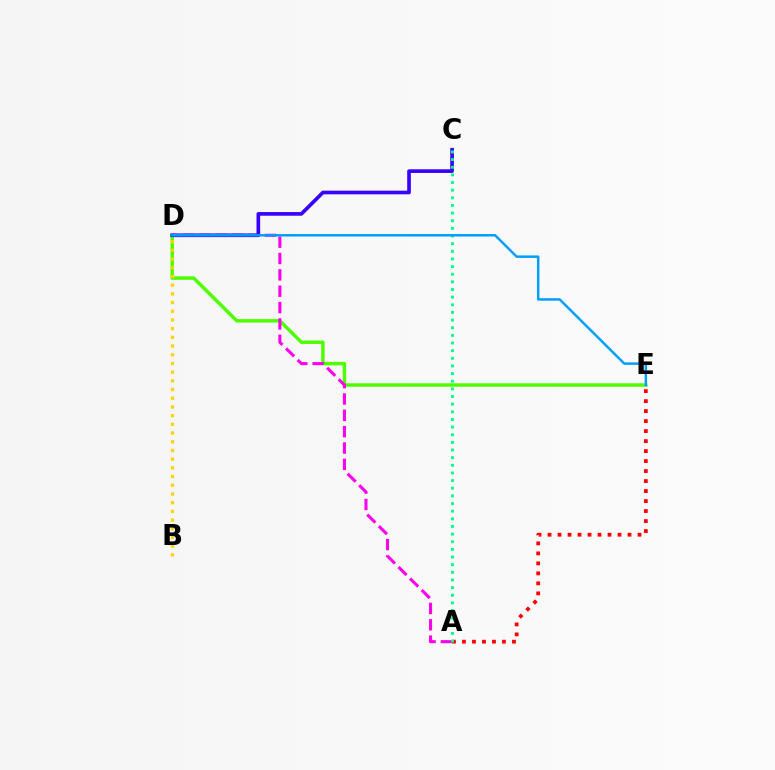{('D', 'E'): [{'color': '#4fff00', 'line_style': 'solid', 'thickness': 2.5}, {'color': '#009eff', 'line_style': 'solid', 'thickness': 1.78}], ('A', 'D'): [{'color': '#ff00ed', 'line_style': 'dashed', 'thickness': 2.22}], ('C', 'D'): [{'color': '#3700ff', 'line_style': 'solid', 'thickness': 2.63}], ('A', 'E'): [{'color': '#ff0000', 'line_style': 'dotted', 'thickness': 2.72}], ('B', 'D'): [{'color': '#ffd500', 'line_style': 'dotted', 'thickness': 2.36}], ('A', 'C'): [{'color': '#00ff86', 'line_style': 'dotted', 'thickness': 2.08}]}